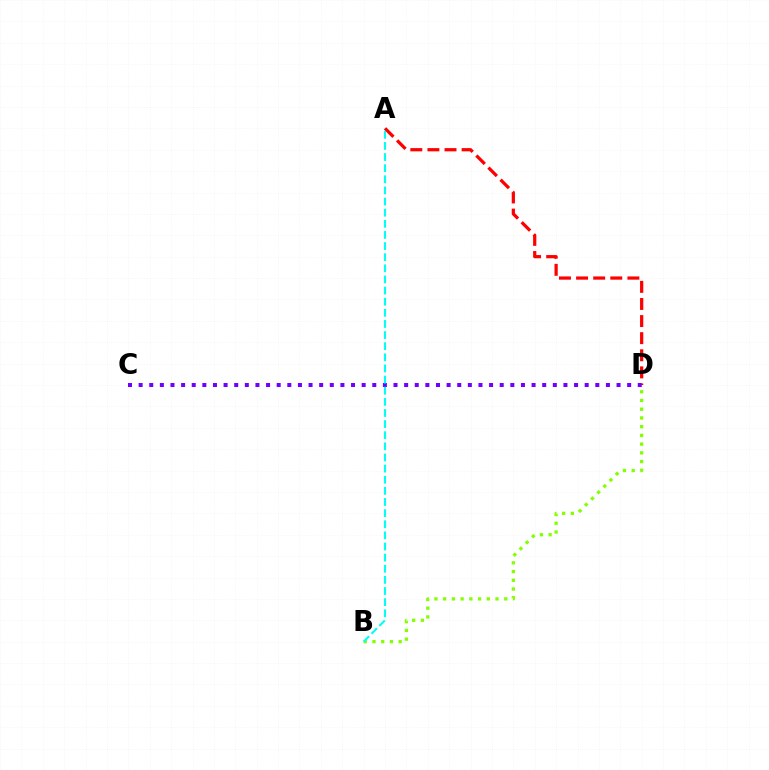{('B', 'D'): [{'color': '#84ff00', 'line_style': 'dotted', 'thickness': 2.37}], ('A', 'D'): [{'color': '#ff0000', 'line_style': 'dashed', 'thickness': 2.32}], ('C', 'D'): [{'color': '#7200ff', 'line_style': 'dotted', 'thickness': 2.89}], ('A', 'B'): [{'color': '#00fff6', 'line_style': 'dashed', 'thickness': 1.51}]}